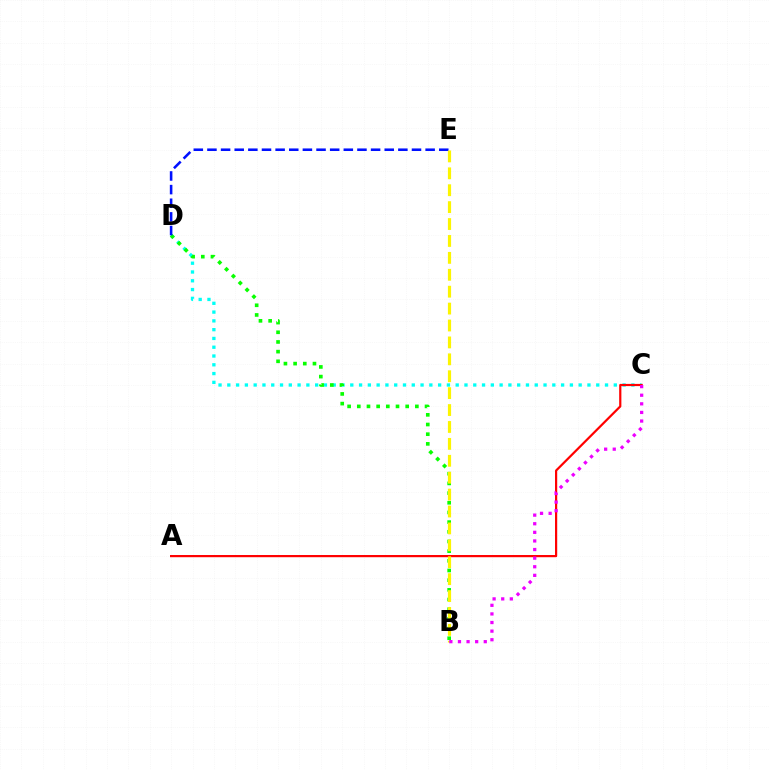{('C', 'D'): [{'color': '#00fff6', 'line_style': 'dotted', 'thickness': 2.39}], ('A', 'C'): [{'color': '#ff0000', 'line_style': 'solid', 'thickness': 1.59}], ('B', 'D'): [{'color': '#08ff00', 'line_style': 'dotted', 'thickness': 2.63}], ('D', 'E'): [{'color': '#0010ff', 'line_style': 'dashed', 'thickness': 1.85}], ('B', 'E'): [{'color': '#fcf500', 'line_style': 'dashed', 'thickness': 2.3}], ('B', 'C'): [{'color': '#ee00ff', 'line_style': 'dotted', 'thickness': 2.34}]}